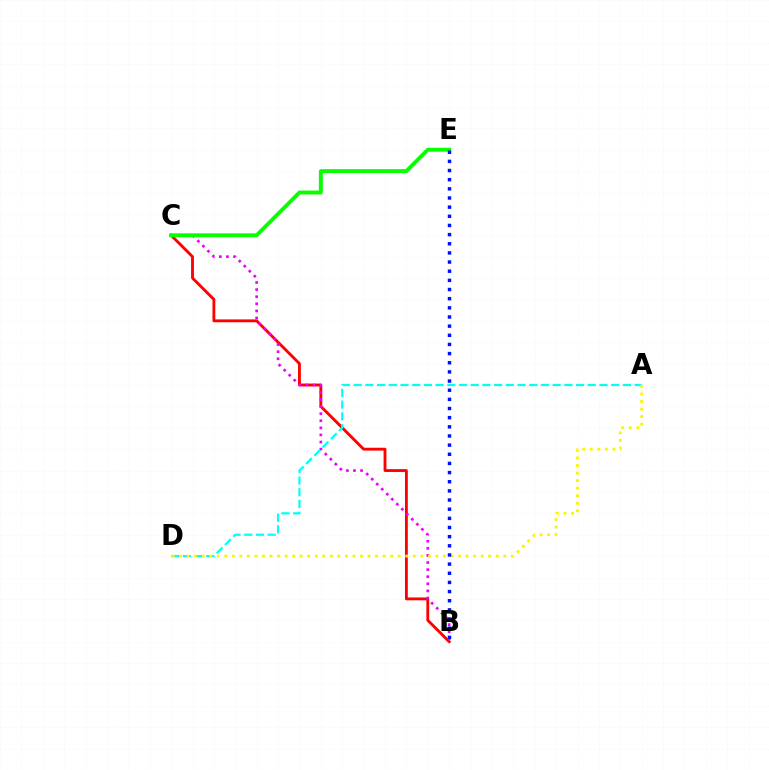{('B', 'C'): [{'color': '#ff0000', 'line_style': 'solid', 'thickness': 2.05}, {'color': '#ee00ff', 'line_style': 'dotted', 'thickness': 1.93}], ('A', 'D'): [{'color': '#00fff6', 'line_style': 'dashed', 'thickness': 1.59}, {'color': '#fcf500', 'line_style': 'dotted', 'thickness': 2.05}], ('C', 'E'): [{'color': '#08ff00', 'line_style': 'solid', 'thickness': 2.82}], ('B', 'E'): [{'color': '#0010ff', 'line_style': 'dotted', 'thickness': 2.49}]}